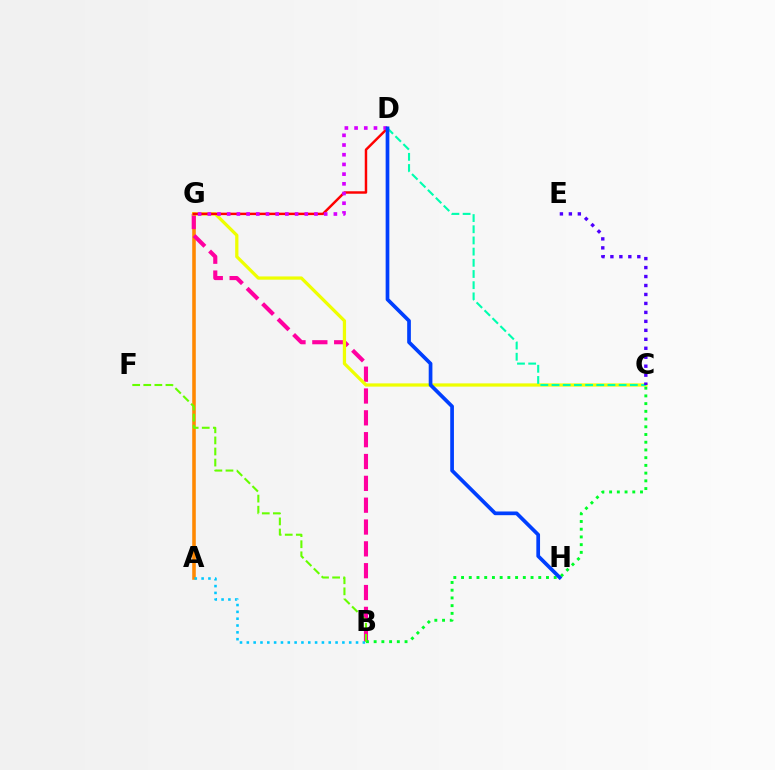{('A', 'G'): [{'color': '#ff8800', 'line_style': 'solid', 'thickness': 2.57}], ('B', 'G'): [{'color': '#ff00a0', 'line_style': 'dashed', 'thickness': 2.97}], ('C', 'G'): [{'color': '#eeff00', 'line_style': 'solid', 'thickness': 2.33}], ('D', 'G'): [{'color': '#ff0000', 'line_style': 'solid', 'thickness': 1.77}, {'color': '#d600ff', 'line_style': 'dotted', 'thickness': 2.64}], ('C', 'D'): [{'color': '#00ffaf', 'line_style': 'dashed', 'thickness': 1.52}], ('B', 'C'): [{'color': '#00ff27', 'line_style': 'dotted', 'thickness': 2.1}], ('A', 'B'): [{'color': '#00c7ff', 'line_style': 'dotted', 'thickness': 1.85}], ('C', 'E'): [{'color': '#4f00ff', 'line_style': 'dotted', 'thickness': 2.44}], ('B', 'F'): [{'color': '#66ff00', 'line_style': 'dashed', 'thickness': 1.51}], ('D', 'H'): [{'color': '#003fff', 'line_style': 'solid', 'thickness': 2.67}]}